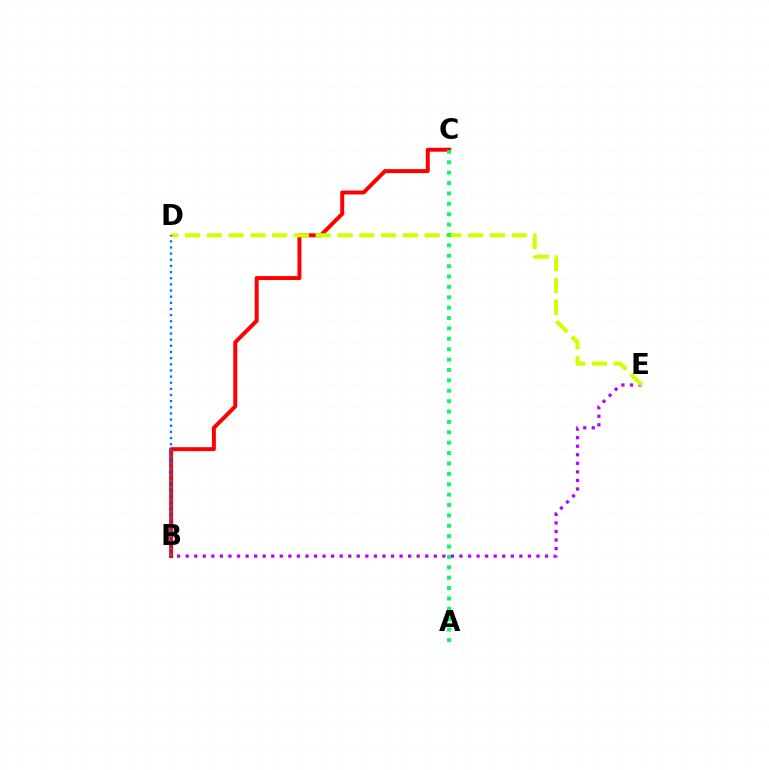{('B', 'E'): [{'color': '#b900ff', 'line_style': 'dotted', 'thickness': 2.32}], ('B', 'C'): [{'color': '#ff0000', 'line_style': 'solid', 'thickness': 2.85}], ('D', 'E'): [{'color': '#d1ff00', 'line_style': 'dashed', 'thickness': 2.96}], ('B', 'D'): [{'color': '#0074ff', 'line_style': 'dotted', 'thickness': 1.67}], ('A', 'C'): [{'color': '#00ff5c', 'line_style': 'dotted', 'thickness': 2.82}]}